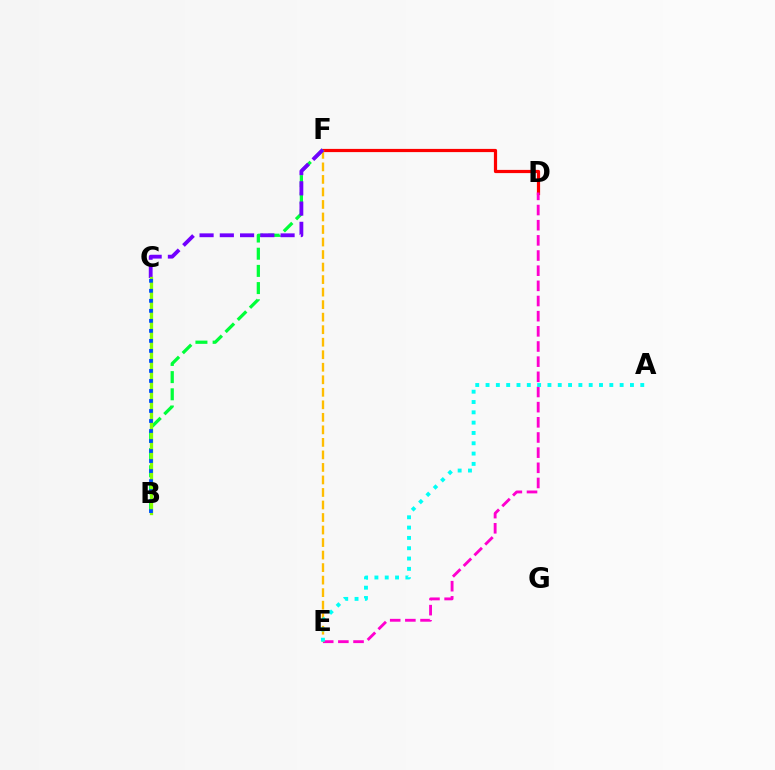{('D', 'F'): [{'color': '#ff0000', 'line_style': 'solid', 'thickness': 2.3}], ('D', 'E'): [{'color': '#ff00cf', 'line_style': 'dashed', 'thickness': 2.06}], ('E', 'F'): [{'color': '#ffbd00', 'line_style': 'dashed', 'thickness': 1.7}], ('B', 'F'): [{'color': '#00ff39', 'line_style': 'dashed', 'thickness': 2.33}], ('A', 'E'): [{'color': '#00fff6', 'line_style': 'dotted', 'thickness': 2.8}], ('C', 'F'): [{'color': '#7200ff', 'line_style': 'dashed', 'thickness': 2.75}], ('B', 'C'): [{'color': '#84ff00', 'line_style': 'solid', 'thickness': 2.38}, {'color': '#004bff', 'line_style': 'dotted', 'thickness': 2.72}]}